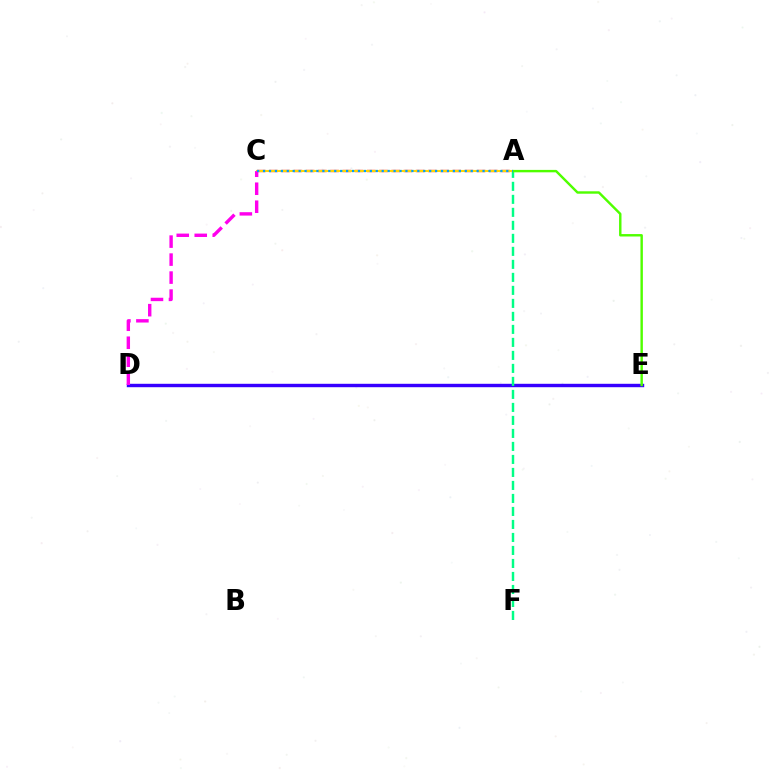{('D', 'E'): [{'color': '#3700ff', 'line_style': 'solid', 'thickness': 2.46}], ('A', 'C'): [{'color': '#ff0000', 'line_style': 'dashed', 'thickness': 1.66}, {'color': '#ffd500', 'line_style': 'solid', 'thickness': 1.51}, {'color': '#009eff', 'line_style': 'dotted', 'thickness': 1.61}], ('A', 'F'): [{'color': '#00ff86', 'line_style': 'dashed', 'thickness': 1.77}], ('C', 'D'): [{'color': '#ff00ed', 'line_style': 'dashed', 'thickness': 2.44}], ('A', 'E'): [{'color': '#4fff00', 'line_style': 'solid', 'thickness': 1.74}]}